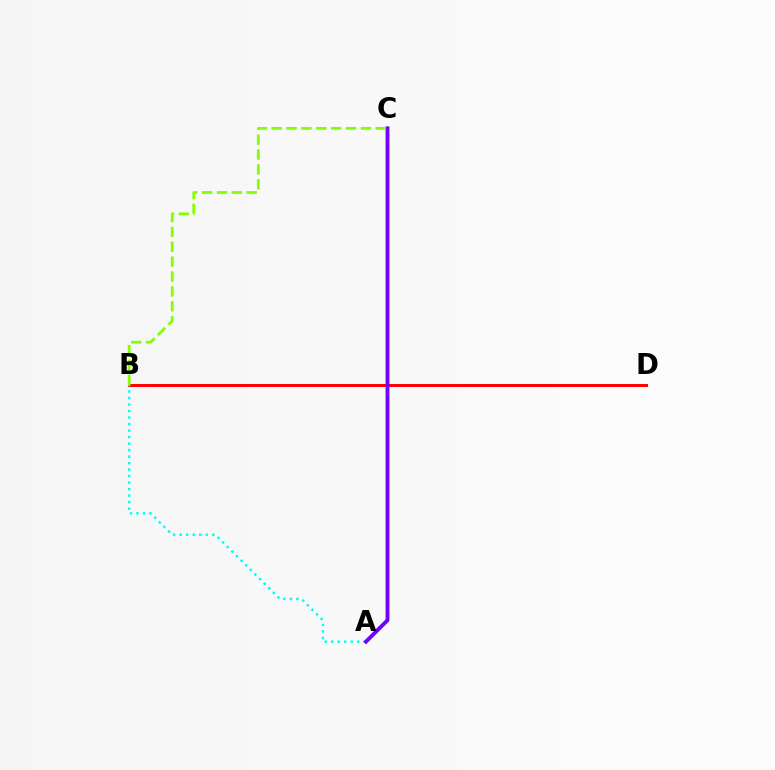{('B', 'D'): [{'color': '#ff0000', 'line_style': 'solid', 'thickness': 2.13}], ('A', 'B'): [{'color': '#00fff6', 'line_style': 'dotted', 'thickness': 1.77}], ('A', 'C'): [{'color': '#7200ff', 'line_style': 'solid', 'thickness': 2.78}], ('B', 'C'): [{'color': '#84ff00', 'line_style': 'dashed', 'thickness': 2.02}]}